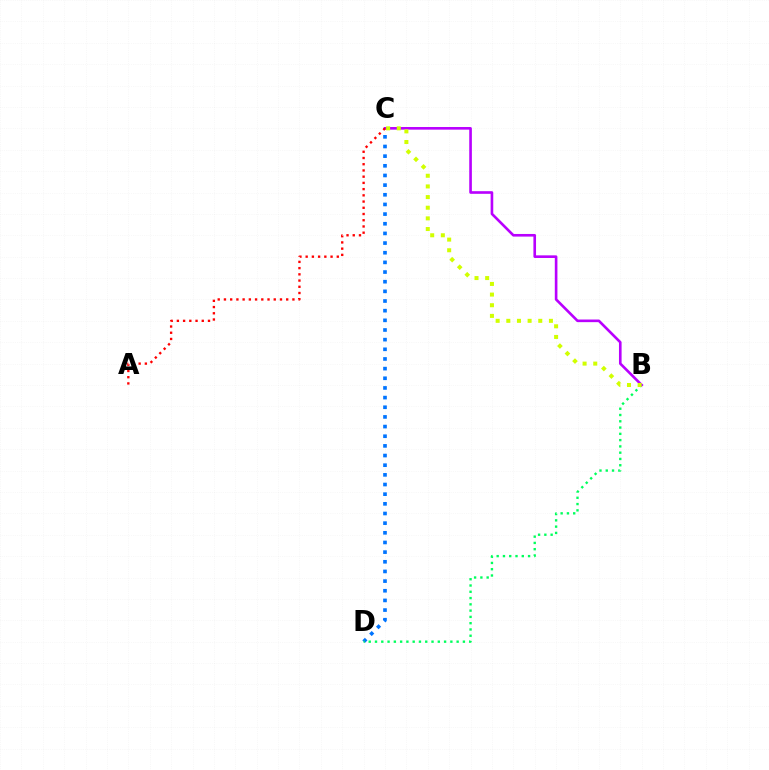{('C', 'D'): [{'color': '#0074ff', 'line_style': 'dotted', 'thickness': 2.62}], ('B', 'D'): [{'color': '#00ff5c', 'line_style': 'dotted', 'thickness': 1.71}], ('B', 'C'): [{'color': '#b900ff', 'line_style': 'solid', 'thickness': 1.89}, {'color': '#d1ff00', 'line_style': 'dotted', 'thickness': 2.89}], ('A', 'C'): [{'color': '#ff0000', 'line_style': 'dotted', 'thickness': 1.69}]}